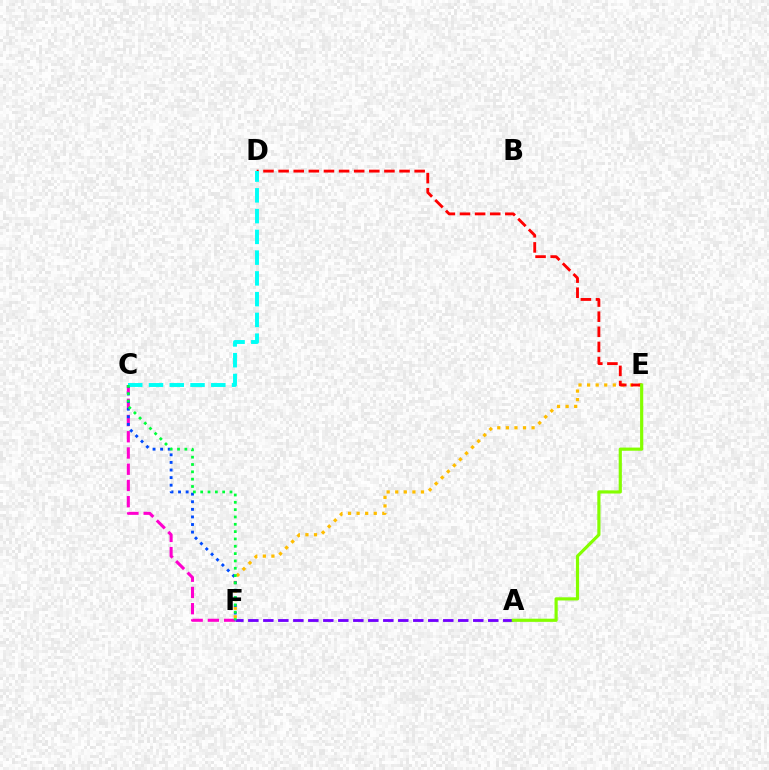{('C', 'F'): [{'color': '#ff00cf', 'line_style': 'dashed', 'thickness': 2.21}, {'color': '#004bff', 'line_style': 'dotted', 'thickness': 2.06}, {'color': '#00ff39', 'line_style': 'dotted', 'thickness': 1.99}], ('E', 'F'): [{'color': '#ffbd00', 'line_style': 'dotted', 'thickness': 2.33}], ('D', 'E'): [{'color': '#ff0000', 'line_style': 'dashed', 'thickness': 2.05}], ('C', 'D'): [{'color': '#00fff6', 'line_style': 'dashed', 'thickness': 2.82}], ('A', 'F'): [{'color': '#7200ff', 'line_style': 'dashed', 'thickness': 2.04}], ('A', 'E'): [{'color': '#84ff00', 'line_style': 'solid', 'thickness': 2.28}]}